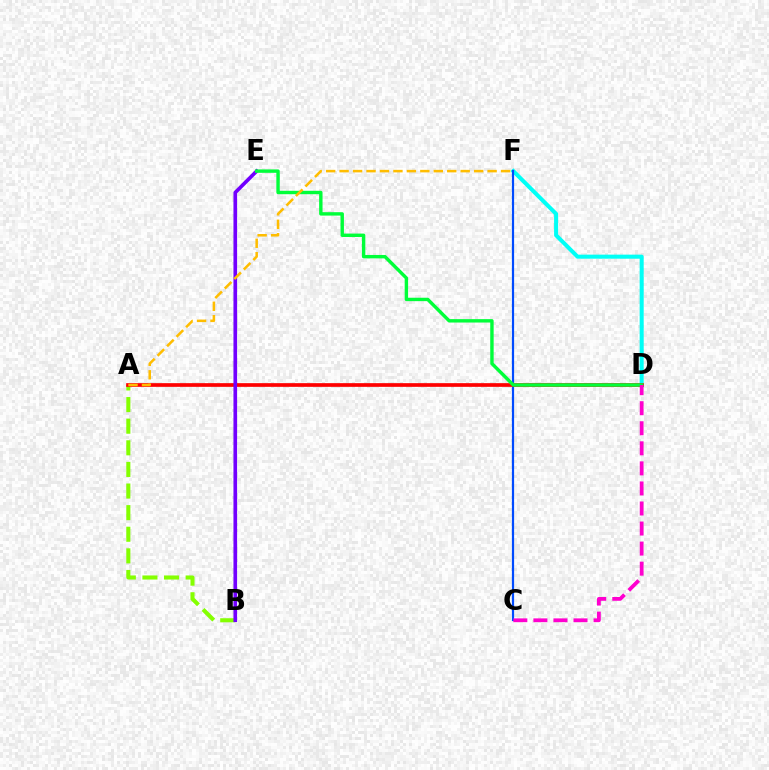{('D', 'F'): [{'color': '#00fff6', 'line_style': 'solid', 'thickness': 2.91}], ('A', 'B'): [{'color': '#84ff00', 'line_style': 'dashed', 'thickness': 2.94}], ('C', 'F'): [{'color': '#004bff', 'line_style': 'solid', 'thickness': 1.59}], ('A', 'D'): [{'color': '#ff0000', 'line_style': 'solid', 'thickness': 2.66}], ('B', 'E'): [{'color': '#7200ff', 'line_style': 'solid', 'thickness': 2.63}], ('D', 'E'): [{'color': '#00ff39', 'line_style': 'solid', 'thickness': 2.45}], ('A', 'F'): [{'color': '#ffbd00', 'line_style': 'dashed', 'thickness': 1.83}], ('C', 'D'): [{'color': '#ff00cf', 'line_style': 'dashed', 'thickness': 2.72}]}